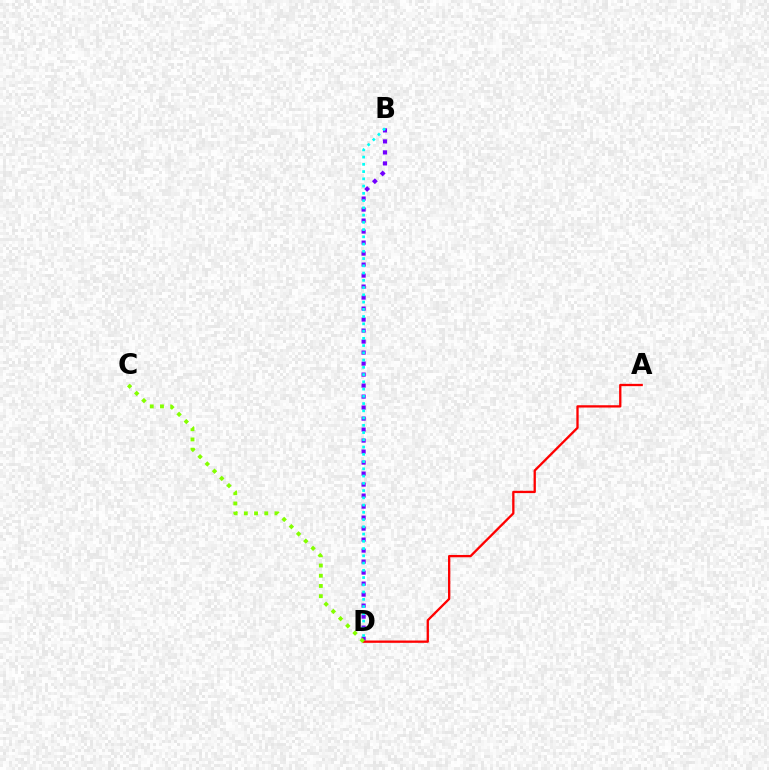{('B', 'D'): [{'color': '#7200ff', 'line_style': 'dotted', 'thickness': 2.99}, {'color': '#00fff6', 'line_style': 'dotted', 'thickness': 1.97}], ('A', 'D'): [{'color': '#ff0000', 'line_style': 'solid', 'thickness': 1.66}], ('C', 'D'): [{'color': '#84ff00', 'line_style': 'dotted', 'thickness': 2.78}]}